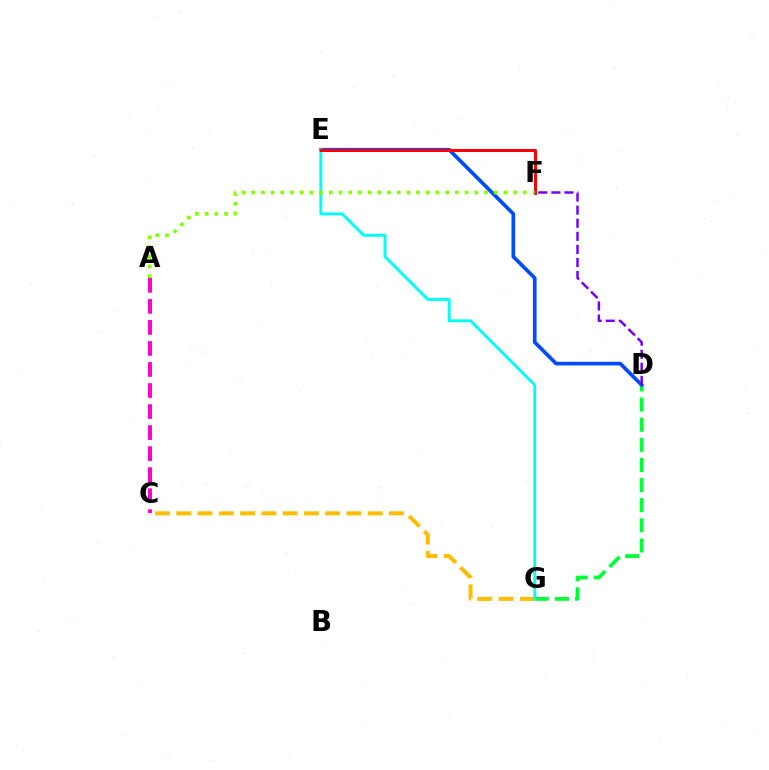{('D', 'G'): [{'color': '#00ff39', 'line_style': 'dashed', 'thickness': 2.73}], ('D', 'E'): [{'color': '#004bff', 'line_style': 'solid', 'thickness': 2.65}], ('A', 'C'): [{'color': '#ff00cf', 'line_style': 'dashed', 'thickness': 2.86}], ('C', 'G'): [{'color': '#ffbd00', 'line_style': 'dashed', 'thickness': 2.89}], ('E', 'G'): [{'color': '#00fff6', 'line_style': 'solid', 'thickness': 2.1}], ('E', 'F'): [{'color': '#ff0000', 'line_style': 'solid', 'thickness': 2.16}], ('A', 'F'): [{'color': '#84ff00', 'line_style': 'dotted', 'thickness': 2.64}], ('D', 'F'): [{'color': '#7200ff', 'line_style': 'dashed', 'thickness': 1.78}]}